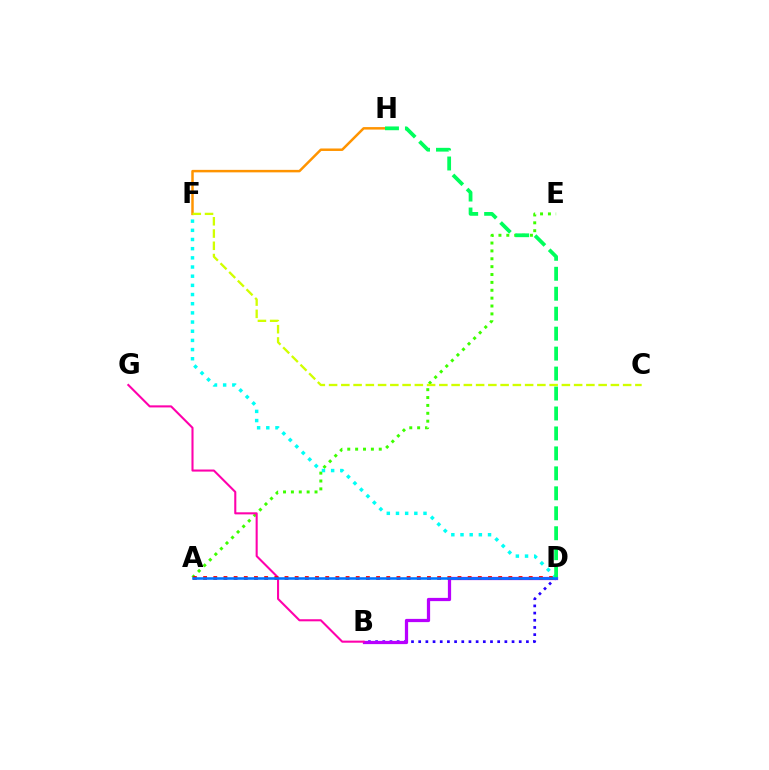{('A', 'E'): [{'color': '#3dff00', 'line_style': 'dotted', 'thickness': 2.14}], ('B', 'D'): [{'color': '#2500ff', 'line_style': 'dotted', 'thickness': 1.95}, {'color': '#b900ff', 'line_style': 'solid', 'thickness': 2.33}], ('F', 'H'): [{'color': '#ff9400', 'line_style': 'solid', 'thickness': 1.79}], ('B', 'G'): [{'color': '#ff00ac', 'line_style': 'solid', 'thickness': 1.5}], ('A', 'D'): [{'color': '#ff0000', 'line_style': 'dotted', 'thickness': 2.76}, {'color': '#0074ff', 'line_style': 'solid', 'thickness': 1.85}], ('D', 'F'): [{'color': '#00fff6', 'line_style': 'dotted', 'thickness': 2.49}], ('D', 'H'): [{'color': '#00ff5c', 'line_style': 'dashed', 'thickness': 2.71}], ('C', 'F'): [{'color': '#d1ff00', 'line_style': 'dashed', 'thickness': 1.66}]}